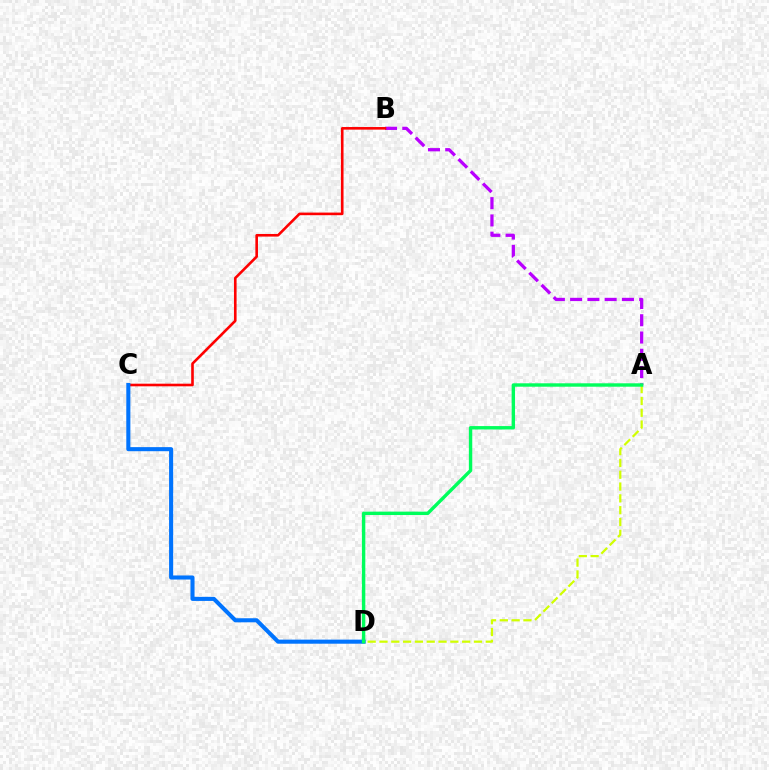{('A', 'B'): [{'color': '#b900ff', 'line_style': 'dashed', 'thickness': 2.35}], ('B', 'C'): [{'color': '#ff0000', 'line_style': 'solid', 'thickness': 1.88}], ('C', 'D'): [{'color': '#0074ff', 'line_style': 'solid', 'thickness': 2.93}], ('A', 'D'): [{'color': '#d1ff00', 'line_style': 'dashed', 'thickness': 1.6}, {'color': '#00ff5c', 'line_style': 'solid', 'thickness': 2.45}]}